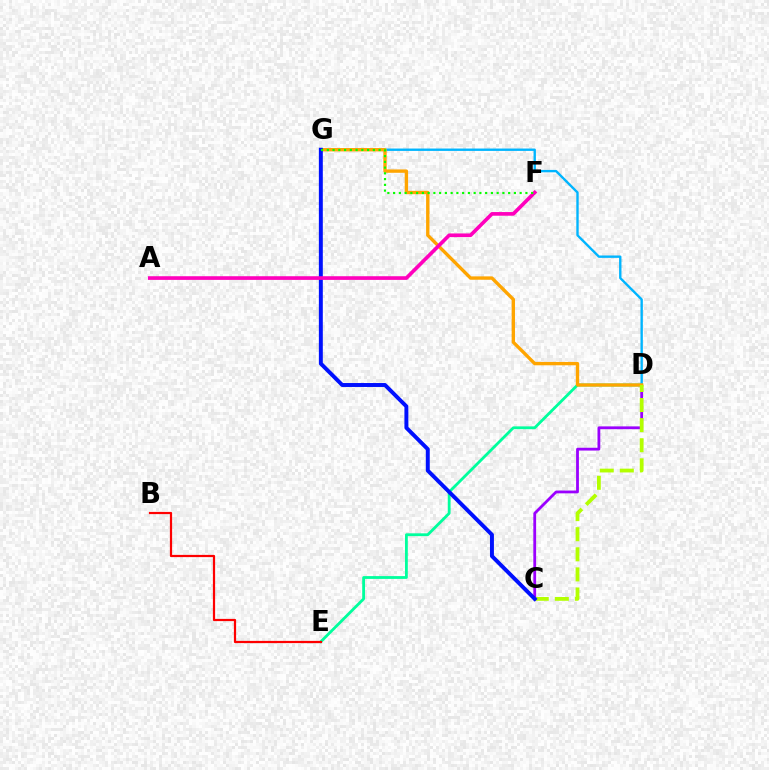{('C', 'D'): [{'color': '#9b00ff', 'line_style': 'solid', 'thickness': 2.01}, {'color': '#b3ff00', 'line_style': 'dashed', 'thickness': 2.73}], ('D', 'G'): [{'color': '#00b5ff', 'line_style': 'solid', 'thickness': 1.71}, {'color': '#ffa500', 'line_style': 'solid', 'thickness': 2.42}], ('D', 'E'): [{'color': '#00ff9d', 'line_style': 'solid', 'thickness': 2.02}], ('C', 'G'): [{'color': '#0010ff', 'line_style': 'solid', 'thickness': 2.84}], ('A', 'F'): [{'color': '#ff00bd', 'line_style': 'solid', 'thickness': 2.64}], ('B', 'E'): [{'color': '#ff0000', 'line_style': 'solid', 'thickness': 1.6}], ('F', 'G'): [{'color': '#08ff00', 'line_style': 'dotted', 'thickness': 1.56}]}